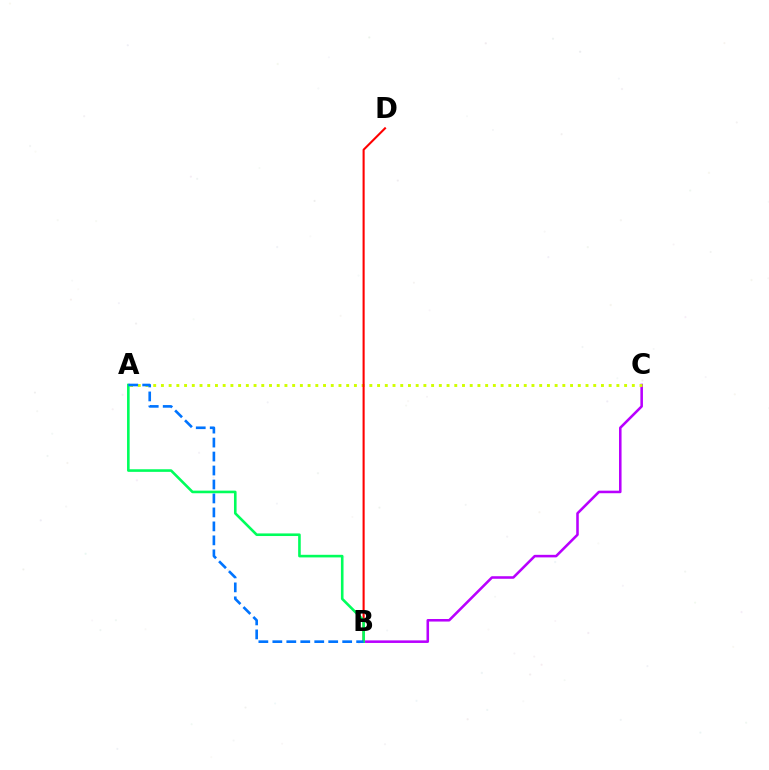{('B', 'C'): [{'color': '#b900ff', 'line_style': 'solid', 'thickness': 1.84}], ('A', 'C'): [{'color': '#d1ff00', 'line_style': 'dotted', 'thickness': 2.1}], ('B', 'D'): [{'color': '#ff0000', 'line_style': 'solid', 'thickness': 1.51}], ('A', 'B'): [{'color': '#00ff5c', 'line_style': 'solid', 'thickness': 1.88}, {'color': '#0074ff', 'line_style': 'dashed', 'thickness': 1.9}]}